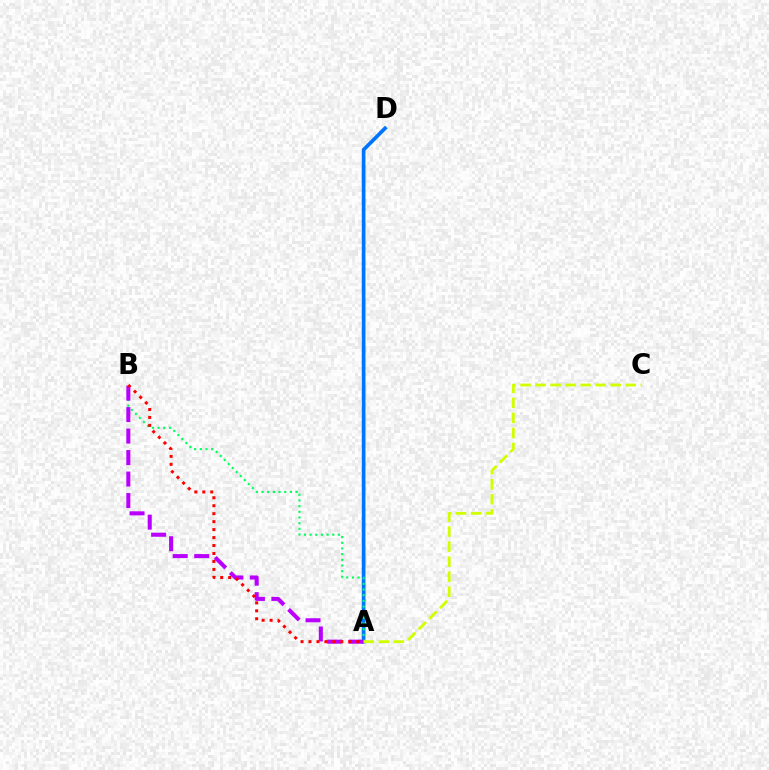{('A', 'D'): [{'color': '#0074ff', 'line_style': 'solid', 'thickness': 2.66}], ('A', 'B'): [{'color': '#00ff5c', 'line_style': 'dotted', 'thickness': 1.54}, {'color': '#b900ff', 'line_style': 'dashed', 'thickness': 2.92}, {'color': '#ff0000', 'line_style': 'dotted', 'thickness': 2.16}], ('A', 'C'): [{'color': '#d1ff00', 'line_style': 'dashed', 'thickness': 2.04}]}